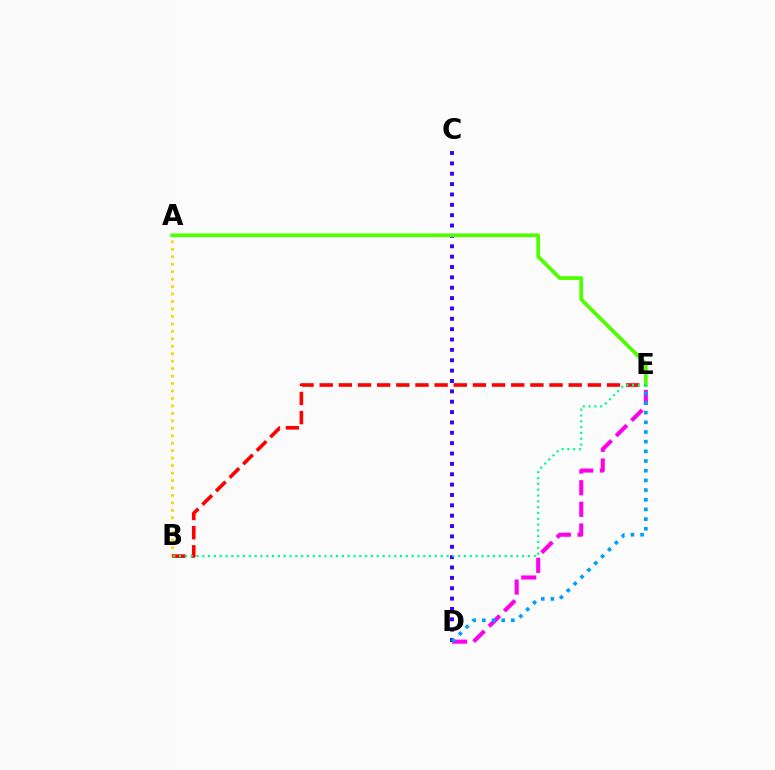{('C', 'D'): [{'color': '#3700ff', 'line_style': 'dotted', 'thickness': 2.82}], ('D', 'E'): [{'color': '#ff00ed', 'line_style': 'dashed', 'thickness': 2.94}, {'color': '#009eff', 'line_style': 'dotted', 'thickness': 2.63}], ('A', 'B'): [{'color': '#ffd500', 'line_style': 'dotted', 'thickness': 2.03}], ('B', 'E'): [{'color': '#ff0000', 'line_style': 'dashed', 'thickness': 2.6}, {'color': '#00ff86', 'line_style': 'dotted', 'thickness': 1.58}], ('A', 'E'): [{'color': '#4fff00', 'line_style': 'solid', 'thickness': 2.69}]}